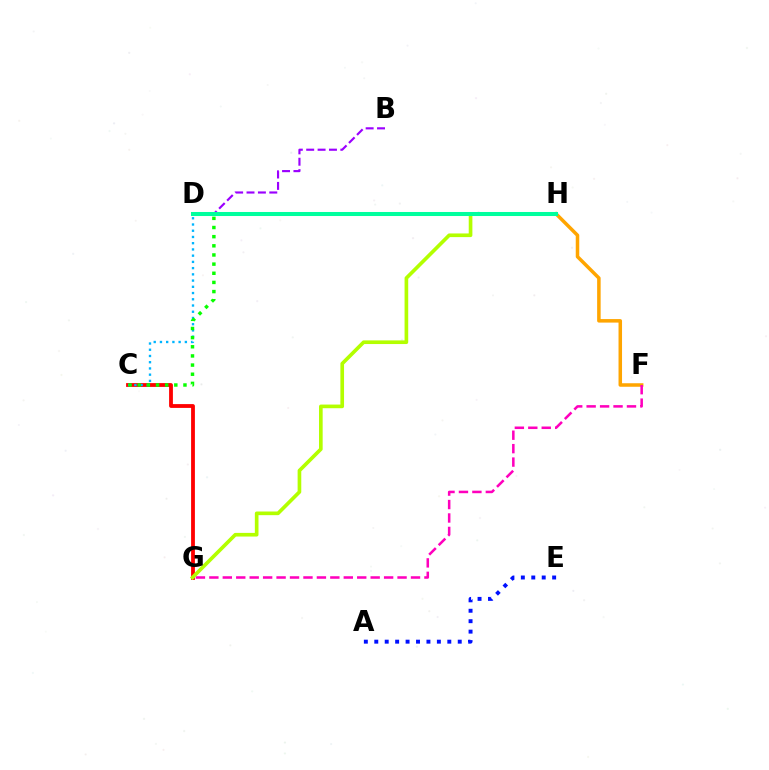{('F', 'H'): [{'color': '#ffa500', 'line_style': 'solid', 'thickness': 2.53}], ('B', 'D'): [{'color': '#9b00ff', 'line_style': 'dashed', 'thickness': 1.55}], ('F', 'G'): [{'color': '#ff00bd', 'line_style': 'dashed', 'thickness': 1.83}], ('C', 'G'): [{'color': '#ff0000', 'line_style': 'solid', 'thickness': 2.74}], ('C', 'D'): [{'color': '#00b5ff', 'line_style': 'dotted', 'thickness': 1.69}], ('C', 'H'): [{'color': '#08ff00', 'line_style': 'dotted', 'thickness': 2.49}], ('G', 'H'): [{'color': '#b3ff00', 'line_style': 'solid', 'thickness': 2.63}], ('D', 'H'): [{'color': '#00ff9d', 'line_style': 'solid', 'thickness': 2.91}], ('A', 'E'): [{'color': '#0010ff', 'line_style': 'dotted', 'thickness': 2.83}]}